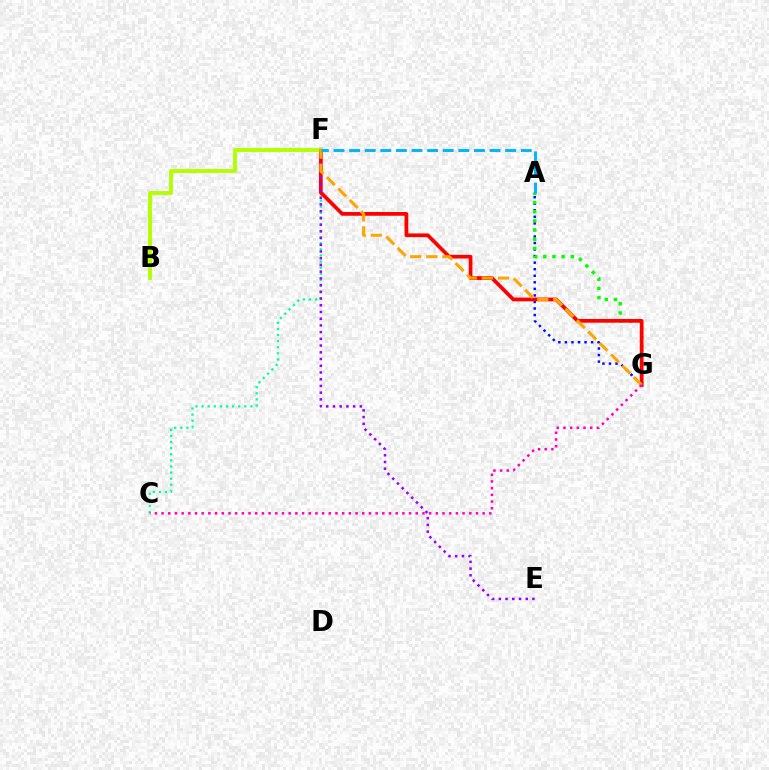{('C', 'F'): [{'color': '#00ff9d', 'line_style': 'dotted', 'thickness': 1.66}], ('A', 'G'): [{'color': '#0010ff', 'line_style': 'dotted', 'thickness': 1.78}, {'color': '#08ff00', 'line_style': 'dotted', 'thickness': 2.49}], ('F', 'G'): [{'color': '#ff0000', 'line_style': 'solid', 'thickness': 2.69}, {'color': '#ffa500', 'line_style': 'dashed', 'thickness': 2.19}], ('B', 'F'): [{'color': '#b3ff00', 'line_style': 'solid', 'thickness': 2.8}], ('E', 'F'): [{'color': '#9b00ff', 'line_style': 'dotted', 'thickness': 1.83}], ('C', 'G'): [{'color': '#ff00bd', 'line_style': 'dotted', 'thickness': 1.82}], ('A', 'F'): [{'color': '#00b5ff', 'line_style': 'dashed', 'thickness': 2.12}]}